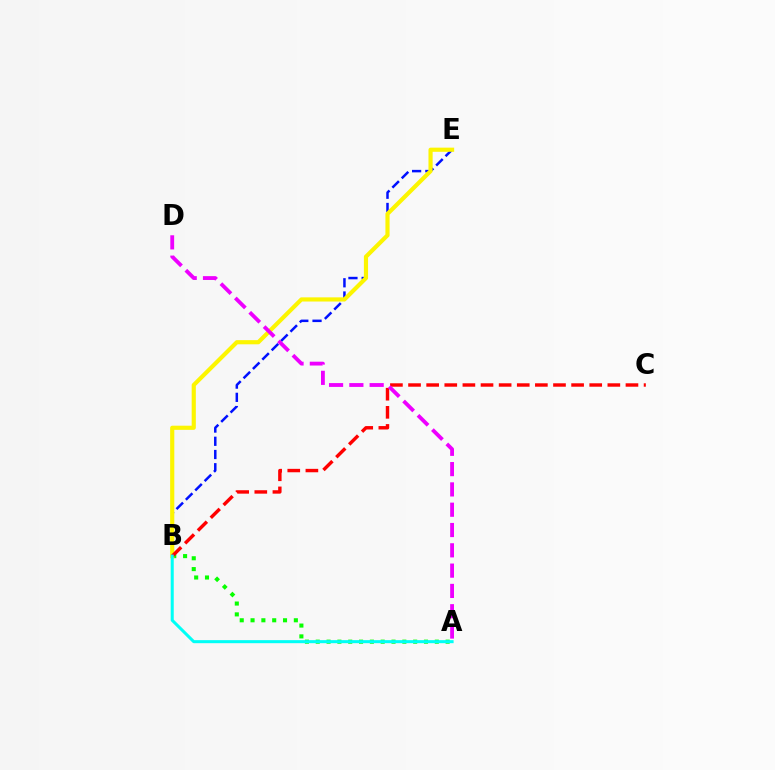{('A', 'B'): [{'color': '#08ff00', 'line_style': 'dotted', 'thickness': 2.94}, {'color': '#00fff6', 'line_style': 'solid', 'thickness': 2.19}], ('B', 'E'): [{'color': '#0010ff', 'line_style': 'dashed', 'thickness': 1.8}, {'color': '#fcf500', 'line_style': 'solid', 'thickness': 2.99}], ('B', 'C'): [{'color': '#ff0000', 'line_style': 'dashed', 'thickness': 2.46}], ('A', 'D'): [{'color': '#ee00ff', 'line_style': 'dashed', 'thickness': 2.76}]}